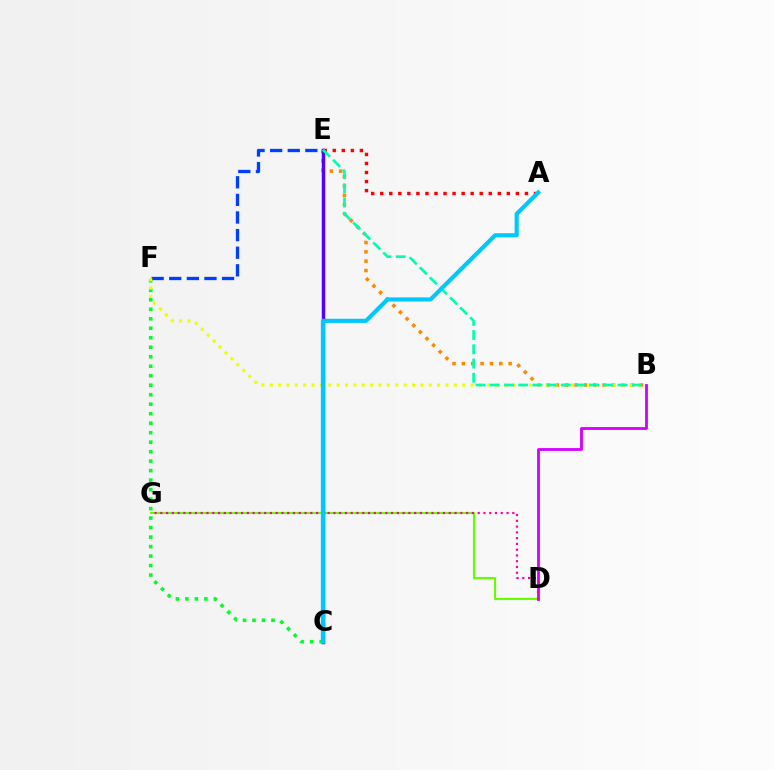{('C', 'F'): [{'color': '#00ff27', 'line_style': 'dotted', 'thickness': 2.58}], ('B', 'E'): [{'color': '#ff8800', 'line_style': 'dotted', 'thickness': 2.54}, {'color': '#00ffaf', 'line_style': 'dashed', 'thickness': 1.93}], ('E', 'F'): [{'color': '#003fff', 'line_style': 'dashed', 'thickness': 2.39}], ('D', 'G'): [{'color': '#66ff00', 'line_style': 'solid', 'thickness': 1.53}, {'color': '#ff00a0', 'line_style': 'dotted', 'thickness': 1.57}], ('B', 'D'): [{'color': '#d600ff', 'line_style': 'solid', 'thickness': 2.03}], ('C', 'E'): [{'color': '#4f00ff', 'line_style': 'solid', 'thickness': 2.49}], ('B', 'F'): [{'color': '#eeff00', 'line_style': 'dotted', 'thickness': 2.27}], ('A', 'E'): [{'color': '#ff0000', 'line_style': 'dotted', 'thickness': 2.46}], ('A', 'C'): [{'color': '#00c7ff', 'line_style': 'solid', 'thickness': 2.98}]}